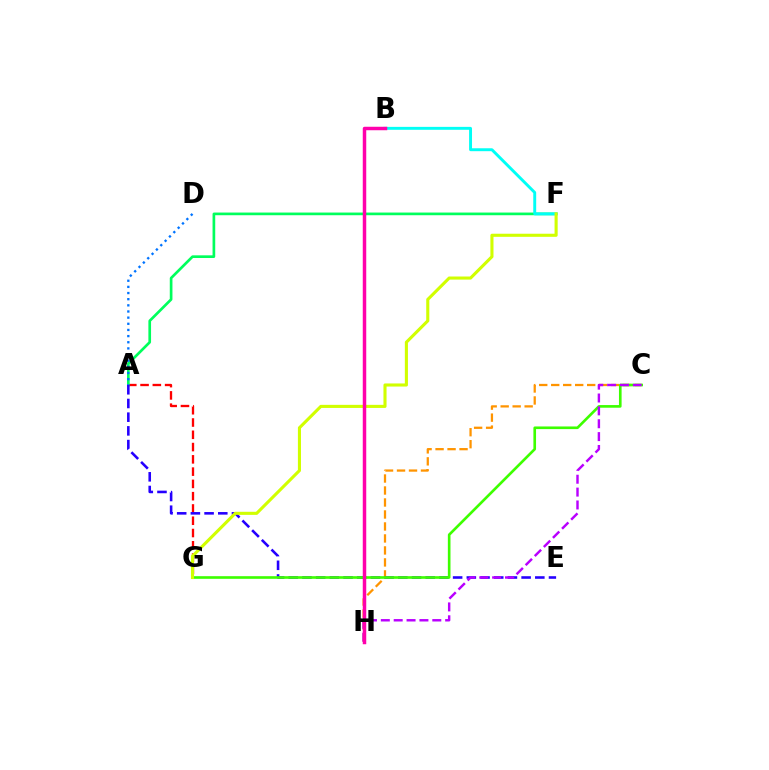{('A', 'G'): [{'color': '#ff0000', 'line_style': 'dashed', 'thickness': 1.67}], ('C', 'H'): [{'color': '#ff9400', 'line_style': 'dashed', 'thickness': 1.63}, {'color': '#b900ff', 'line_style': 'dashed', 'thickness': 1.75}], ('A', 'F'): [{'color': '#00ff5c', 'line_style': 'solid', 'thickness': 1.93}], ('A', 'E'): [{'color': '#2500ff', 'line_style': 'dashed', 'thickness': 1.86}], ('A', 'D'): [{'color': '#0074ff', 'line_style': 'dotted', 'thickness': 1.67}], ('C', 'G'): [{'color': '#3dff00', 'line_style': 'solid', 'thickness': 1.9}], ('B', 'F'): [{'color': '#00fff6', 'line_style': 'solid', 'thickness': 2.1}], ('F', 'G'): [{'color': '#d1ff00', 'line_style': 'solid', 'thickness': 2.23}], ('B', 'H'): [{'color': '#ff00ac', 'line_style': 'solid', 'thickness': 2.5}]}